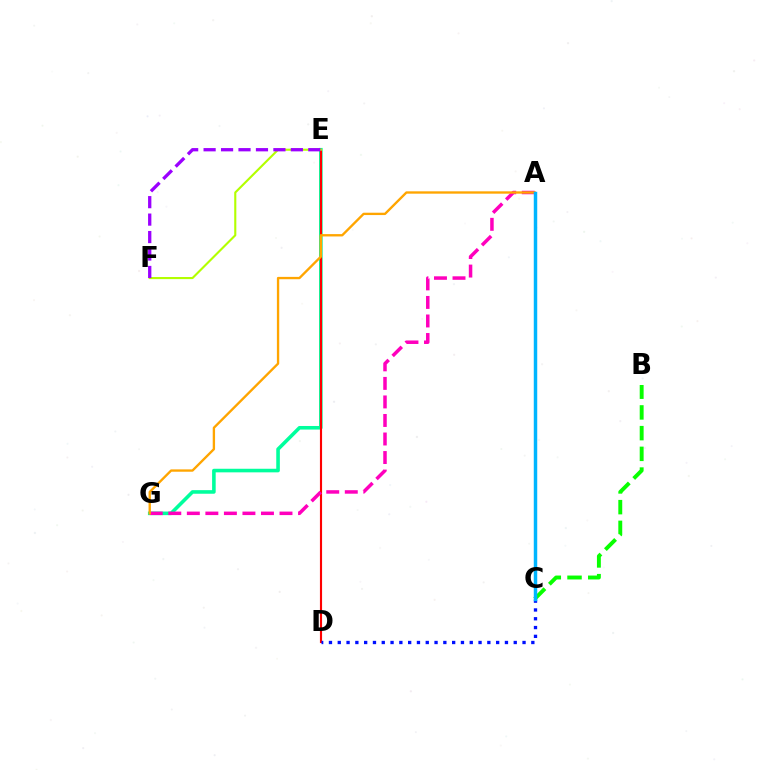{('E', 'G'): [{'color': '#00ff9d', 'line_style': 'solid', 'thickness': 2.58}], ('D', 'E'): [{'color': '#ff0000', 'line_style': 'solid', 'thickness': 1.54}], ('B', 'C'): [{'color': '#08ff00', 'line_style': 'dashed', 'thickness': 2.81}], ('A', 'G'): [{'color': '#ff00bd', 'line_style': 'dashed', 'thickness': 2.52}, {'color': '#ffa500', 'line_style': 'solid', 'thickness': 1.69}], ('E', 'F'): [{'color': '#b3ff00', 'line_style': 'solid', 'thickness': 1.53}, {'color': '#9b00ff', 'line_style': 'dashed', 'thickness': 2.37}], ('C', 'D'): [{'color': '#0010ff', 'line_style': 'dotted', 'thickness': 2.39}], ('A', 'C'): [{'color': '#00b5ff', 'line_style': 'solid', 'thickness': 2.49}]}